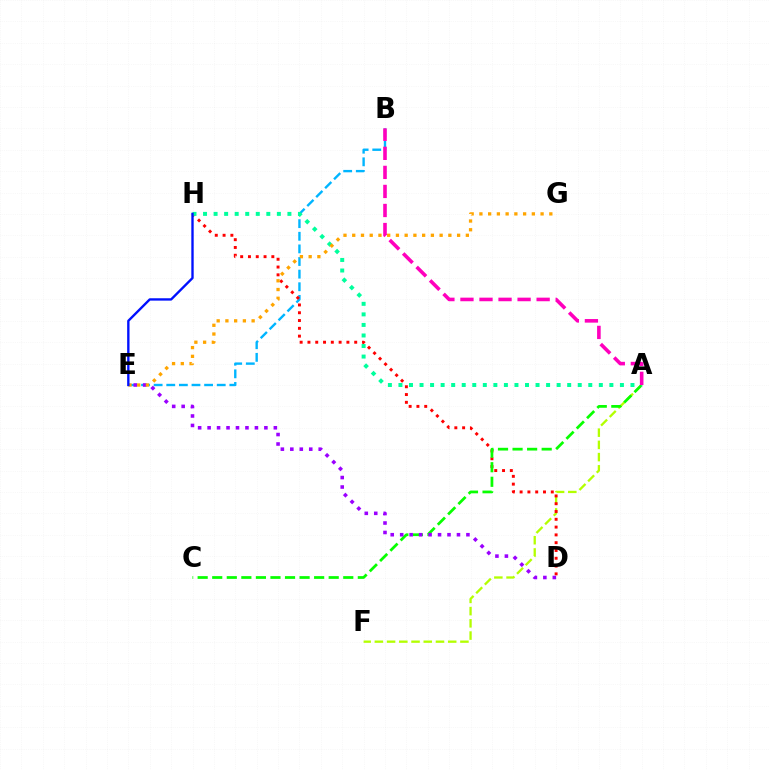{('B', 'E'): [{'color': '#00b5ff', 'line_style': 'dashed', 'thickness': 1.71}], ('A', 'F'): [{'color': '#b3ff00', 'line_style': 'dashed', 'thickness': 1.66}], ('D', 'H'): [{'color': '#ff0000', 'line_style': 'dotted', 'thickness': 2.12}], ('A', 'C'): [{'color': '#08ff00', 'line_style': 'dashed', 'thickness': 1.98}], ('D', 'E'): [{'color': '#9b00ff', 'line_style': 'dotted', 'thickness': 2.57}], ('A', 'H'): [{'color': '#00ff9d', 'line_style': 'dotted', 'thickness': 2.87}], ('E', 'G'): [{'color': '#ffa500', 'line_style': 'dotted', 'thickness': 2.37}], ('A', 'B'): [{'color': '#ff00bd', 'line_style': 'dashed', 'thickness': 2.59}], ('E', 'H'): [{'color': '#0010ff', 'line_style': 'solid', 'thickness': 1.7}]}